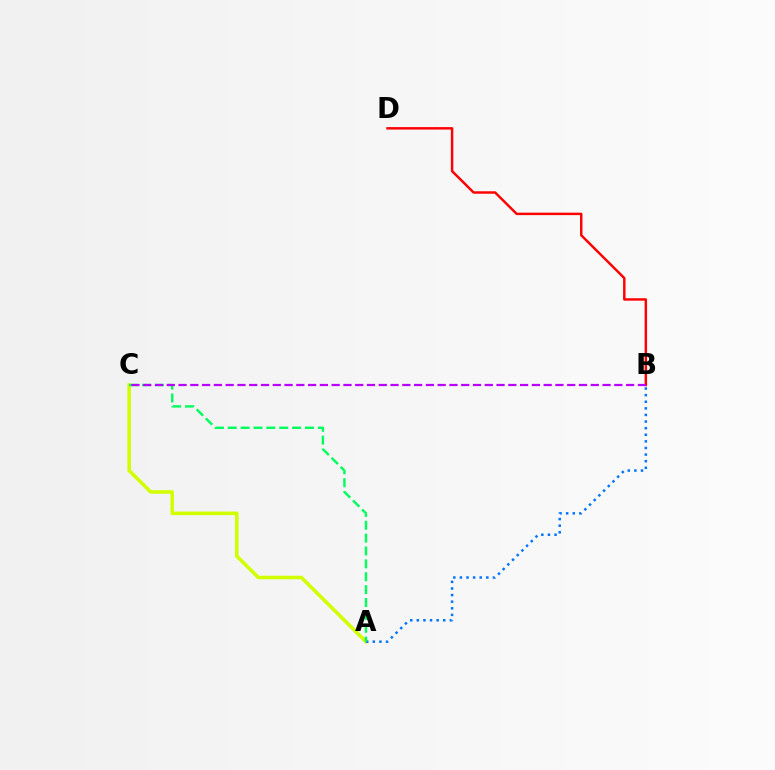{('A', 'C'): [{'color': '#d1ff00', 'line_style': 'solid', 'thickness': 2.55}, {'color': '#00ff5c', 'line_style': 'dashed', 'thickness': 1.75}], ('A', 'B'): [{'color': '#0074ff', 'line_style': 'dotted', 'thickness': 1.79}], ('B', 'D'): [{'color': '#ff0000', 'line_style': 'solid', 'thickness': 1.76}], ('B', 'C'): [{'color': '#b900ff', 'line_style': 'dashed', 'thickness': 1.6}]}